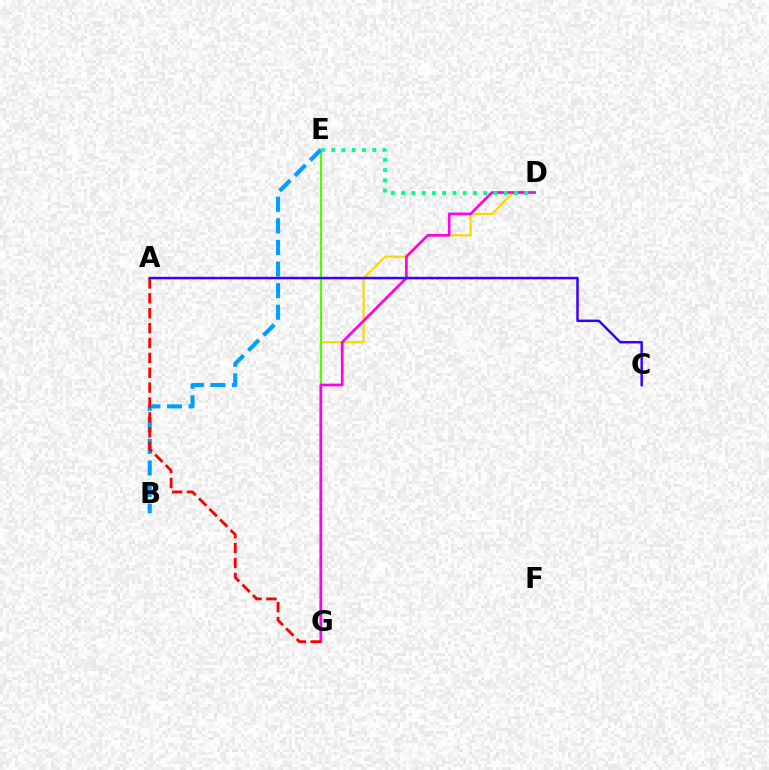{('D', 'G'): [{'color': '#ffd500', 'line_style': 'solid', 'thickness': 1.57}, {'color': '#ff00ed', 'line_style': 'solid', 'thickness': 1.95}], ('E', 'G'): [{'color': '#4fff00', 'line_style': 'solid', 'thickness': 1.54}], ('B', 'E'): [{'color': '#009eff', 'line_style': 'dashed', 'thickness': 2.93}], ('A', 'G'): [{'color': '#ff0000', 'line_style': 'dashed', 'thickness': 2.02}], ('D', 'E'): [{'color': '#00ff86', 'line_style': 'dotted', 'thickness': 2.79}], ('A', 'C'): [{'color': '#3700ff', 'line_style': 'solid', 'thickness': 1.79}]}